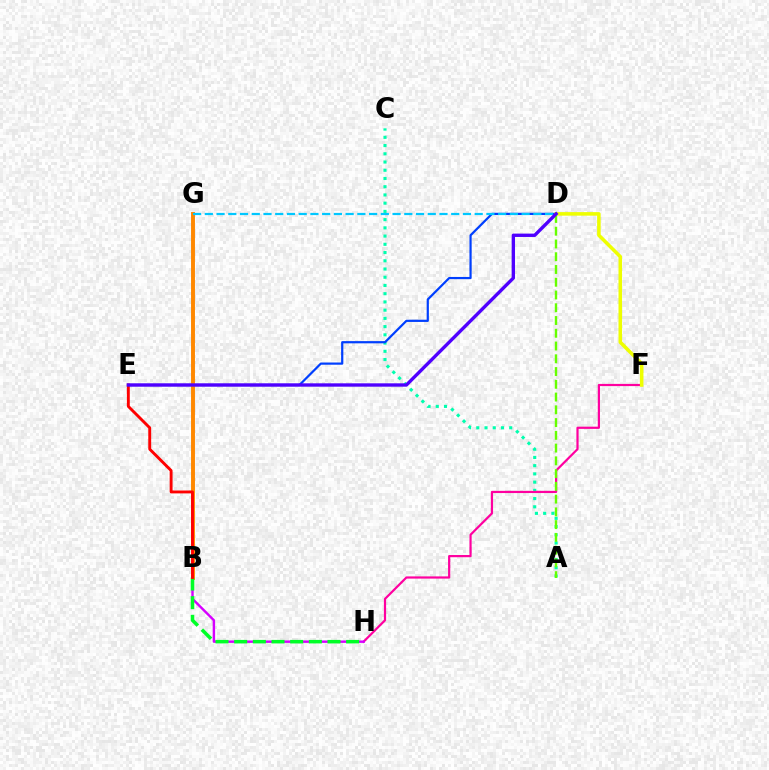{('A', 'C'): [{'color': '#00ffaf', 'line_style': 'dotted', 'thickness': 2.24}], ('F', 'H'): [{'color': '#ff00a0', 'line_style': 'solid', 'thickness': 1.59}], ('D', 'E'): [{'color': '#003fff', 'line_style': 'solid', 'thickness': 1.59}, {'color': '#4f00ff', 'line_style': 'solid', 'thickness': 2.42}], ('B', 'G'): [{'color': '#ff8800', 'line_style': 'solid', 'thickness': 2.83}], ('A', 'D'): [{'color': '#66ff00', 'line_style': 'dashed', 'thickness': 1.73}], ('B', 'H'): [{'color': '#d600ff', 'line_style': 'solid', 'thickness': 1.74}, {'color': '#00ff27', 'line_style': 'dashed', 'thickness': 2.54}], ('D', 'G'): [{'color': '#00c7ff', 'line_style': 'dashed', 'thickness': 1.59}], ('D', 'F'): [{'color': '#eeff00', 'line_style': 'solid', 'thickness': 2.56}], ('B', 'E'): [{'color': '#ff0000', 'line_style': 'solid', 'thickness': 2.08}]}